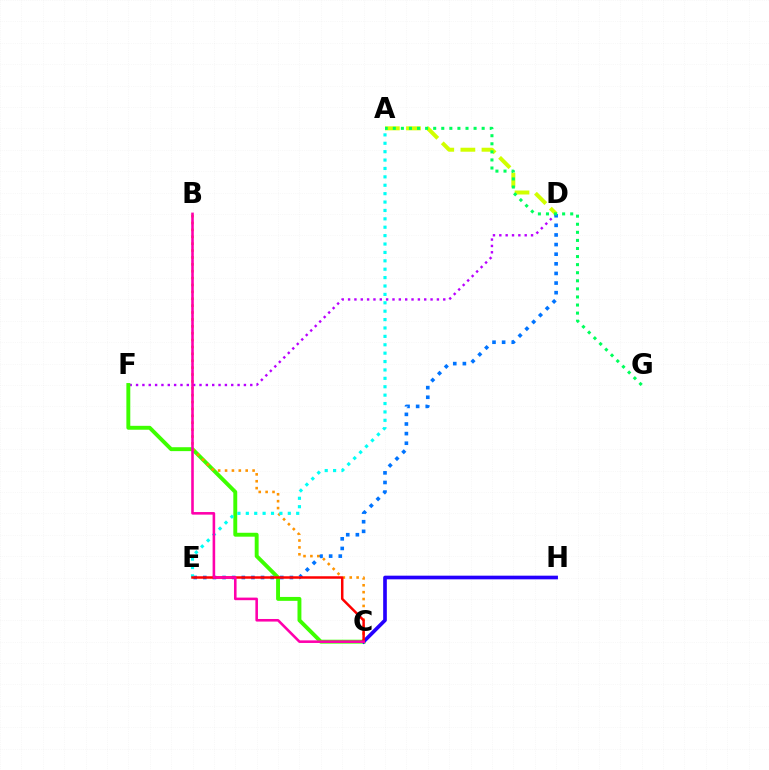{('D', 'F'): [{'color': '#b900ff', 'line_style': 'dotted', 'thickness': 1.72}], ('C', 'F'): [{'color': '#3dff00', 'line_style': 'solid', 'thickness': 2.81}], ('D', 'E'): [{'color': '#0074ff', 'line_style': 'dotted', 'thickness': 2.61}], ('B', 'C'): [{'color': '#ff9400', 'line_style': 'dotted', 'thickness': 1.87}, {'color': '#ff00ac', 'line_style': 'solid', 'thickness': 1.86}], ('C', 'H'): [{'color': '#2500ff', 'line_style': 'solid', 'thickness': 2.63}], ('A', 'D'): [{'color': '#d1ff00', 'line_style': 'dashed', 'thickness': 2.87}], ('A', 'E'): [{'color': '#00fff6', 'line_style': 'dotted', 'thickness': 2.28}], ('A', 'G'): [{'color': '#00ff5c', 'line_style': 'dotted', 'thickness': 2.19}], ('C', 'E'): [{'color': '#ff0000', 'line_style': 'solid', 'thickness': 1.79}]}